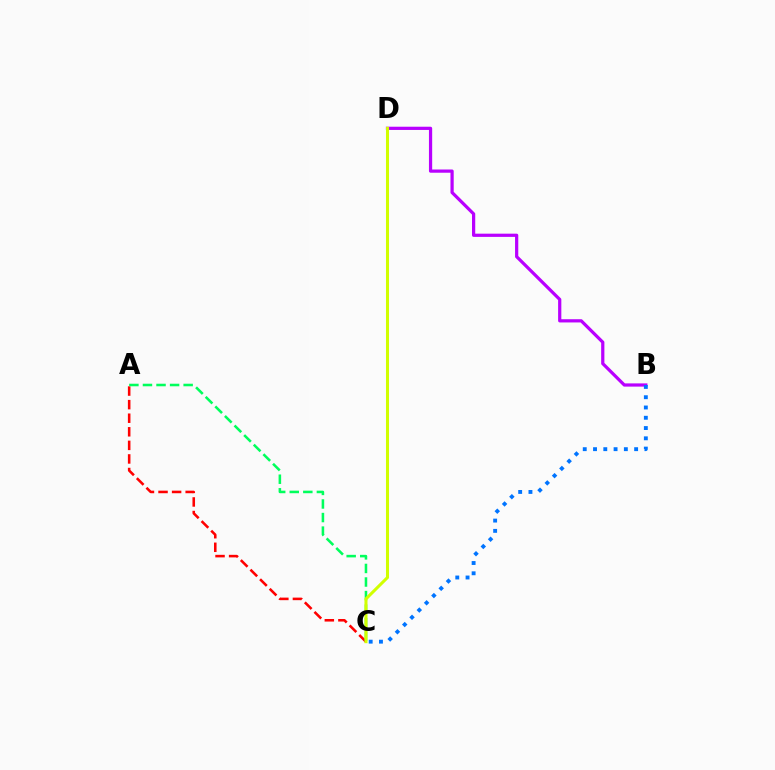{('A', 'C'): [{'color': '#ff0000', 'line_style': 'dashed', 'thickness': 1.84}, {'color': '#00ff5c', 'line_style': 'dashed', 'thickness': 1.84}], ('B', 'D'): [{'color': '#b900ff', 'line_style': 'solid', 'thickness': 2.32}], ('B', 'C'): [{'color': '#0074ff', 'line_style': 'dotted', 'thickness': 2.79}], ('C', 'D'): [{'color': '#d1ff00', 'line_style': 'solid', 'thickness': 2.19}]}